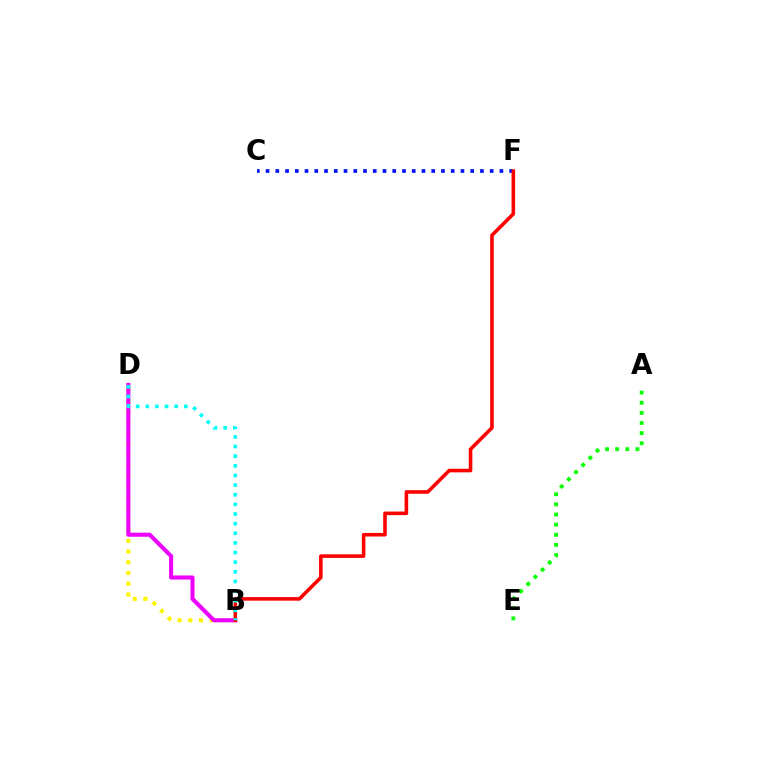{('B', 'D'): [{'color': '#fcf500', 'line_style': 'dotted', 'thickness': 2.92}, {'color': '#ee00ff', 'line_style': 'solid', 'thickness': 2.93}, {'color': '#00fff6', 'line_style': 'dotted', 'thickness': 2.62}], ('C', 'F'): [{'color': '#0010ff', 'line_style': 'dotted', 'thickness': 2.65}], ('A', 'E'): [{'color': '#08ff00', 'line_style': 'dotted', 'thickness': 2.75}], ('B', 'F'): [{'color': '#ff0000', 'line_style': 'solid', 'thickness': 2.57}]}